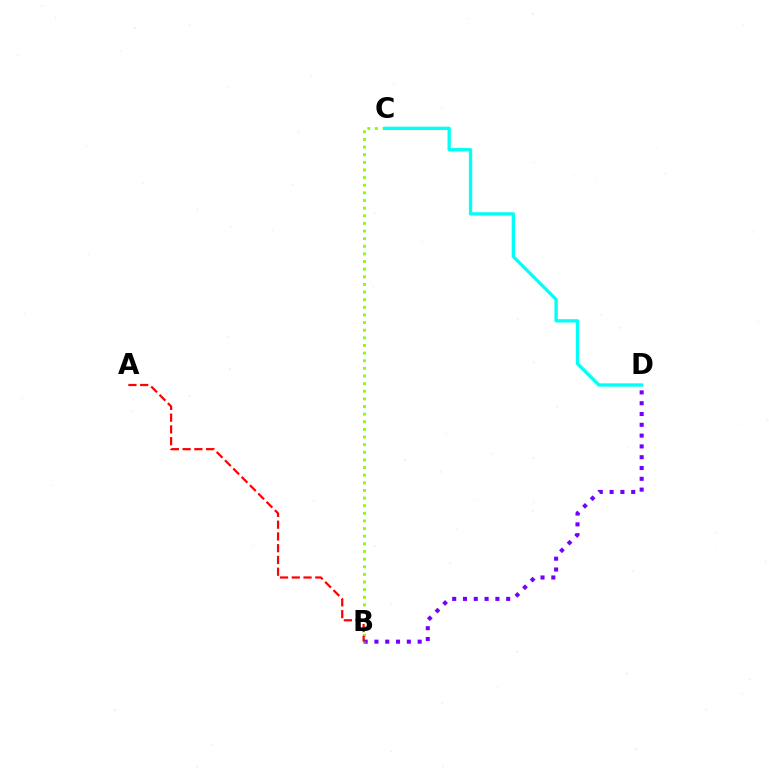{('B', 'D'): [{'color': '#7200ff', 'line_style': 'dotted', 'thickness': 2.93}], ('B', 'C'): [{'color': '#84ff00', 'line_style': 'dotted', 'thickness': 2.07}], ('C', 'D'): [{'color': '#00fff6', 'line_style': 'solid', 'thickness': 2.39}], ('A', 'B'): [{'color': '#ff0000', 'line_style': 'dashed', 'thickness': 1.6}]}